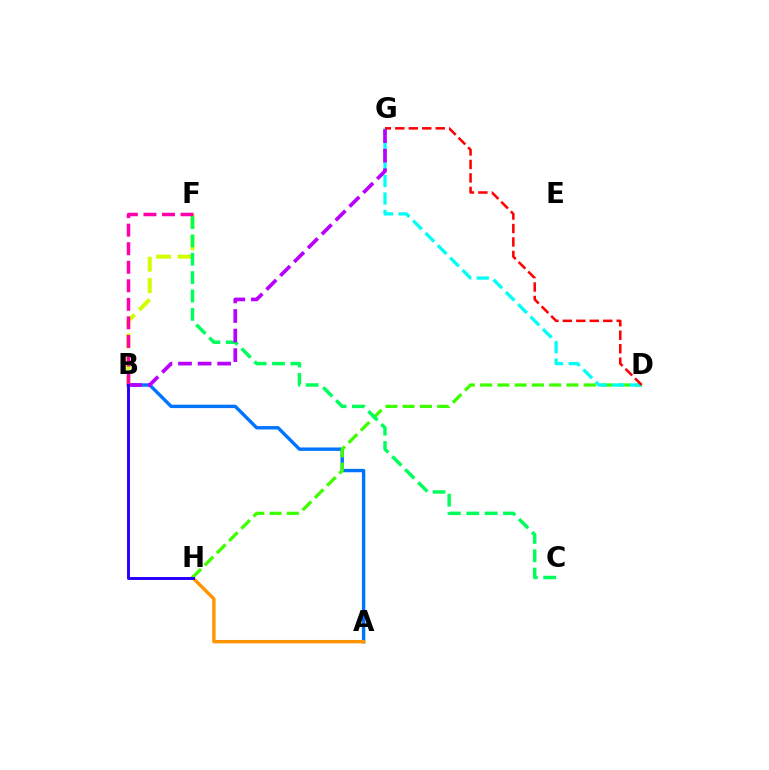{('A', 'B'): [{'color': '#0074ff', 'line_style': 'solid', 'thickness': 2.44}], ('A', 'H'): [{'color': '#ff9400', 'line_style': 'solid', 'thickness': 2.45}], ('D', 'H'): [{'color': '#3dff00', 'line_style': 'dashed', 'thickness': 2.35}], ('B', 'F'): [{'color': '#d1ff00', 'line_style': 'dashed', 'thickness': 2.91}, {'color': '#ff00ac', 'line_style': 'dashed', 'thickness': 2.52}], ('D', 'G'): [{'color': '#00fff6', 'line_style': 'dashed', 'thickness': 2.37}, {'color': '#ff0000', 'line_style': 'dashed', 'thickness': 1.83}], ('C', 'F'): [{'color': '#00ff5c', 'line_style': 'dashed', 'thickness': 2.5}], ('B', 'G'): [{'color': '#b900ff', 'line_style': 'dashed', 'thickness': 2.66}], ('B', 'H'): [{'color': '#2500ff', 'line_style': 'solid', 'thickness': 2.12}]}